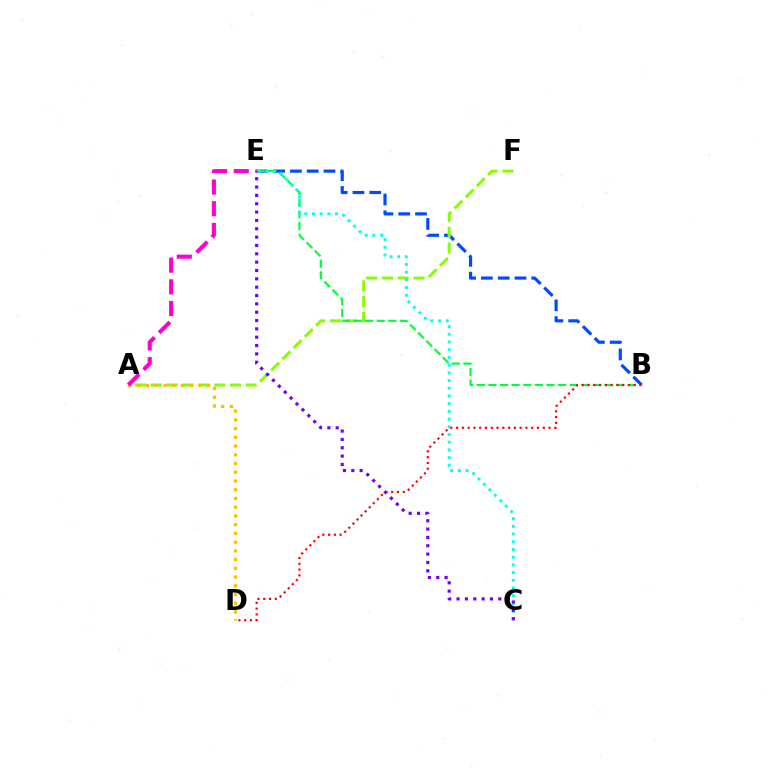{('B', 'E'): [{'color': '#004bff', 'line_style': 'dashed', 'thickness': 2.28}, {'color': '#00ff39', 'line_style': 'dashed', 'thickness': 1.58}], ('A', 'F'): [{'color': '#84ff00', 'line_style': 'dashed', 'thickness': 2.15}], ('A', 'D'): [{'color': '#ffbd00', 'line_style': 'dotted', 'thickness': 2.37}], ('A', 'E'): [{'color': '#ff00cf', 'line_style': 'dashed', 'thickness': 2.94}], ('C', 'E'): [{'color': '#00fff6', 'line_style': 'dotted', 'thickness': 2.09}, {'color': '#7200ff', 'line_style': 'dotted', 'thickness': 2.27}], ('B', 'D'): [{'color': '#ff0000', 'line_style': 'dotted', 'thickness': 1.57}]}